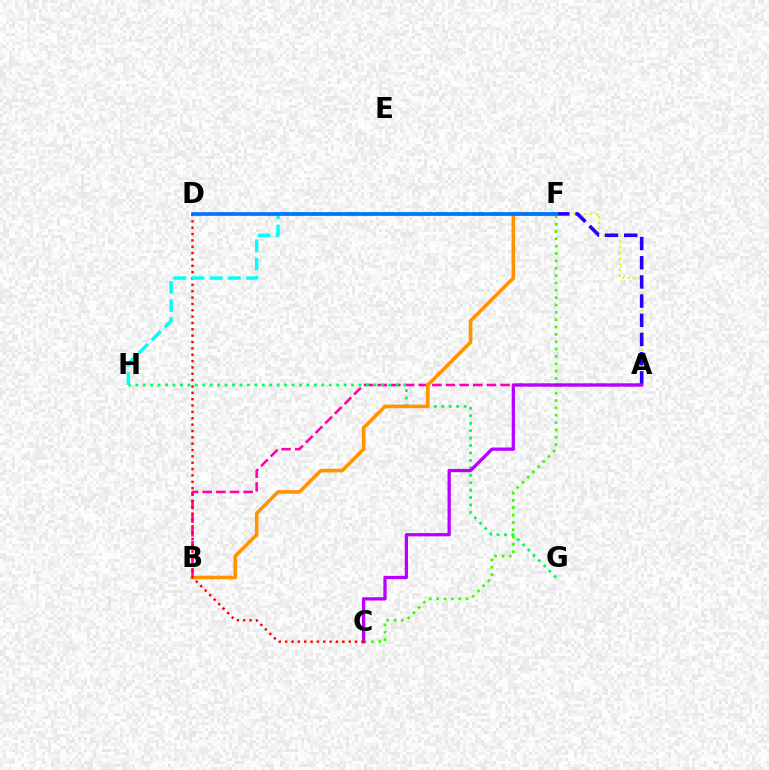{('A', 'F'): [{'color': '#d1ff00', 'line_style': 'dotted', 'thickness': 1.54}, {'color': '#2500ff', 'line_style': 'dashed', 'thickness': 2.61}], ('A', 'B'): [{'color': '#ff00ac', 'line_style': 'dashed', 'thickness': 1.85}], ('G', 'H'): [{'color': '#00ff5c', 'line_style': 'dotted', 'thickness': 2.02}], ('C', 'F'): [{'color': '#3dff00', 'line_style': 'dotted', 'thickness': 2.0}], ('A', 'C'): [{'color': '#b900ff', 'line_style': 'solid', 'thickness': 2.36}], ('B', 'F'): [{'color': '#ff9400', 'line_style': 'solid', 'thickness': 2.58}], ('C', 'D'): [{'color': '#ff0000', 'line_style': 'dotted', 'thickness': 1.73}], ('F', 'H'): [{'color': '#00fff6', 'line_style': 'dashed', 'thickness': 2.47}], ('D', 'F'): [{'color': '#0074ff', 'line_style': 'solid', 'thickness': 2.66}]}